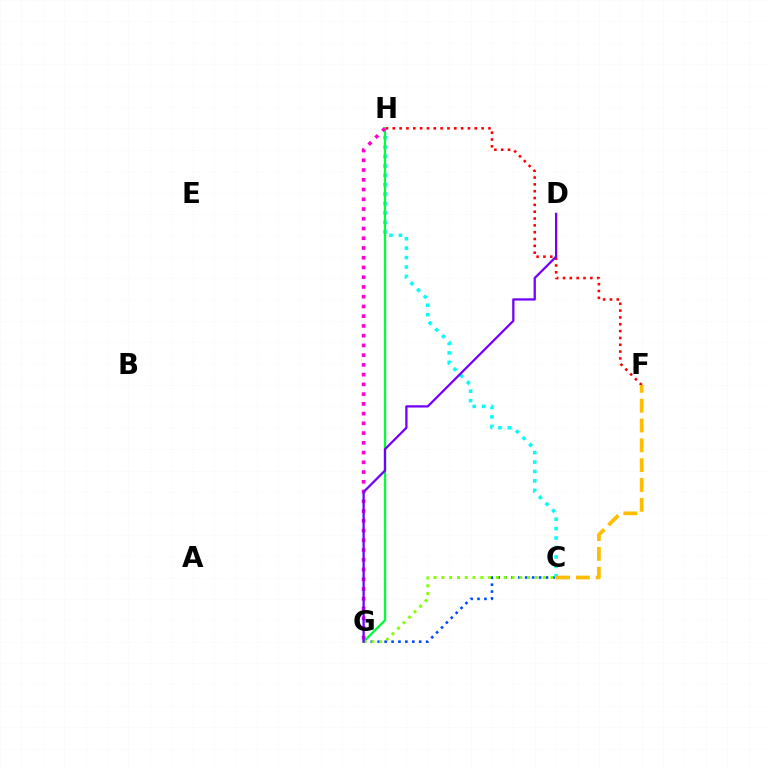{('C', 'G'): [{'color': '#004bff', 'line_style': 'dotted', 'thickness': 1.88}, {'color': '#84ff00', 'line_style': 'dotted', 'thickness': 2.12}], ('C', 'H'): [{'color': '#00fff6', 'line_style': 'dotted', 'thickness': 2.56}], ('F', 'H'): [{'color': '#ff0000', 'line_style': 'dotted', 'thickness': 1.86}], ('G', 'H'): [{'color': '#00ff39', 'line_style': 'solid', 'thickness': 1.67}, {'color': '#ff00cf', 'line_style': 'dotted', 'thickness': 2.65}], ('C', 'F'): [{'color': '#ffbd00', 'line_style': 'dashed', 'thickness': 2.69}], ('D', 'G'): [{'color': '#7200ff', 'line_style': 'solid', 'thickness': 1.64}]}